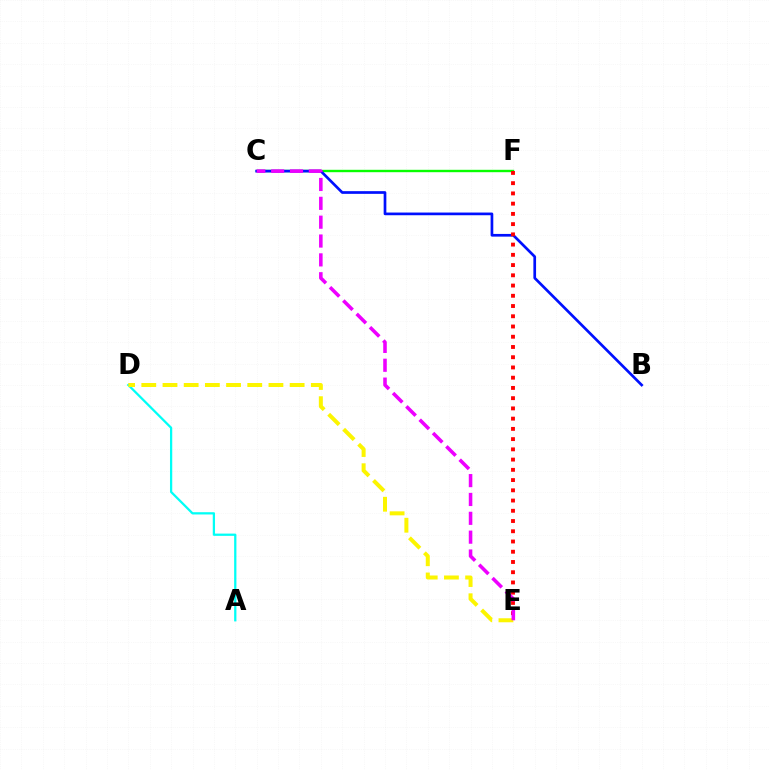{('C', 'F'): [{'color': '#08ff00', 'line_style': 'solid', 'thickness': 1.72}], ('B', 'C'): [{'color': '#0010ff', 'line_style': 'solid', 'thickness': 1.94}], ('A', 'D'): [{'color': '#00fff6', 'line_style': 'solid', 'thickness': 1.63}], ('E', 'F'): [{'color': '#ff0000', 'line_style': 'dotted', 'thickness': 2.78}], ('D', 'E'): [{'color': '#fcf500', 'line_style': 'dashed', 'thickness': 2.88}], ('C', 'E'): [{'color': '#ee00ff', 'line_style': 'dashed', 'thickness': 2.56}]}